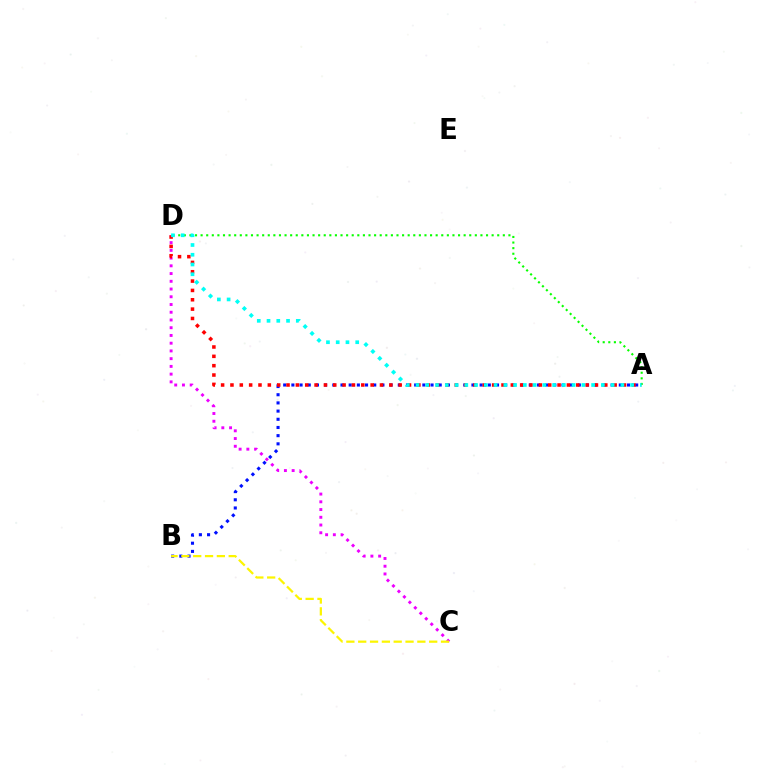{('A', 'B'): [{'color': '#0010ff', 'line_style': 'dotted', 'thickness': 2.22}], ('A', 'D'): [{'color': '#08ff00', 'line_style': 'dotted', 'thickness': 1.52}, {'color': '#ff0000', 'line_style': 'dotted', 'thickness': 2.54}, {'color': '#00fff6', 'line_style': 'dotted', 'thickness': 2.65}], ('C', 'D'): [{'color': '#ee00ff', 'line_style': 'dotted', 'thickness': 2.1}], ('B', 'C'): [{'color': '#fcf500', 'line_style': 'dashed', 'thickness': 1.61}]}